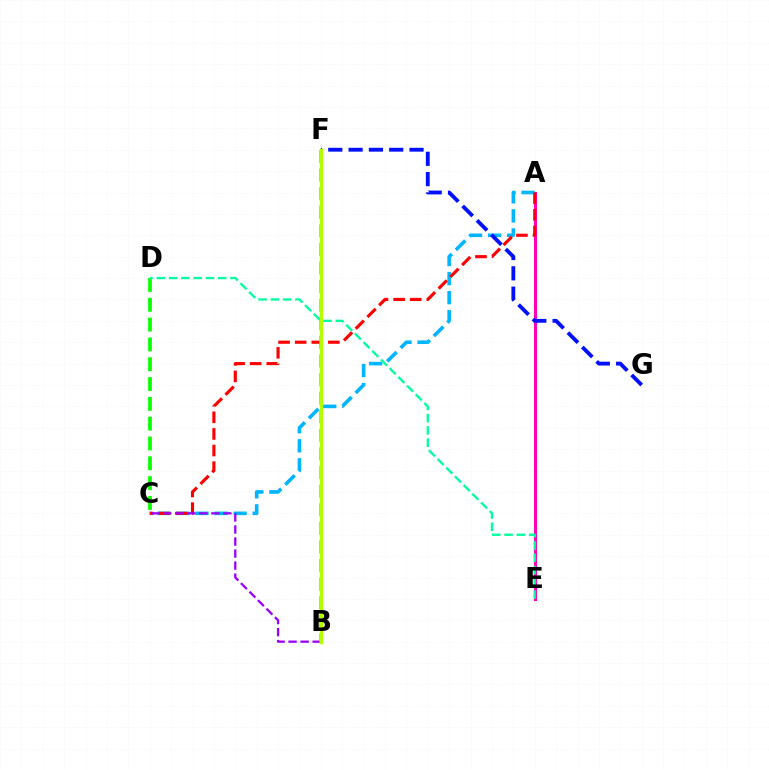{('A', 'E'): [{'color': '#ff00bd', 'line_style': 'solid', 'thickness': 2.17}], ('A', 'C'): [{'color': '#00b5ff', 'line_style': 'dashed', 'thickness': 2.59}, {'color': '#ff0000', 'line_style': 'dashed', 'thickness': 2.25}], ('B', 'C'): [{'color': '#9b00ff', 'line_style': 'dashed', 'thickness': 1.63}], ('C', 'D'): [{'color': '#08ff00', 'line_style': 'dashed', 'thickness': 2.69}], ('D', 'E'): [{'color': '#00ff9d', 'line_style': 'dashed', 'thickness': 1.67}], ('B', 'F'): [{'color': '#ffa500', 'line_style': 'dashed', 'thickness': 2.53}, {'color': '#b3ff00', 'line_style': 'solid', 'thickness': 2.45}], ('F', 'G'): [{'color': '#0010ff', 'line_style': 'dashed', 'thickness': 2.76}]}